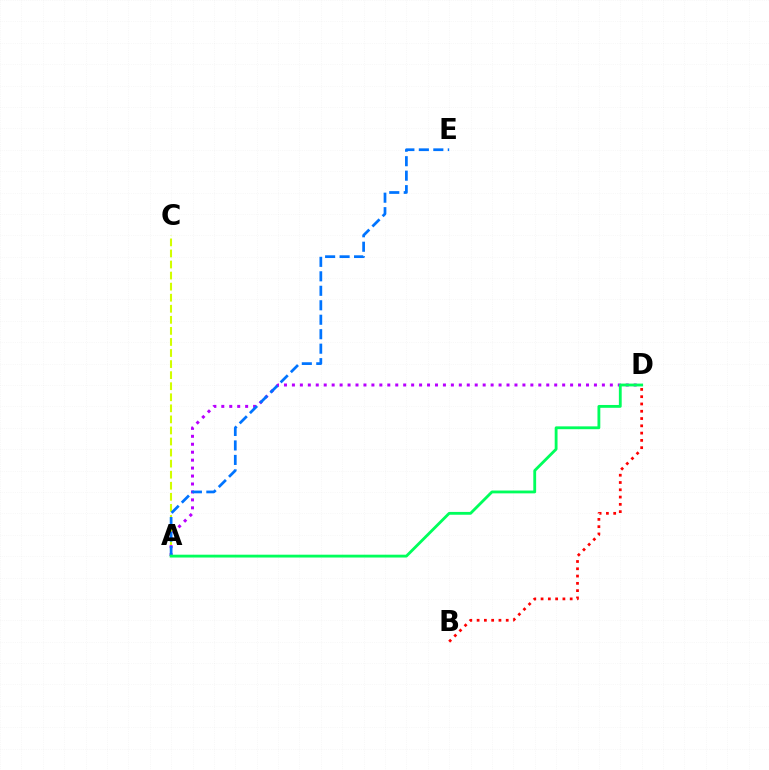{('B', 'D'): [{'color': '#ff0000', 'line_style': 'dotted', 'thickness': 1.98}], ('A', 'D'): [{'color': '#b900ff', 'line_style': 'dotted', 'thickness': 2.16}, {'color': '#00ff5c', 'line_style': 'solid', 'thickness': 2.04}], ('A', 'C'): [{'color': '#d1ff00', 'line_style': 'dashed', 'thickness': 1.5}], ('A', 'E'): [{'color': '#0074ff', 'line_style': 'dashed', 'thickness': 1.97}]}